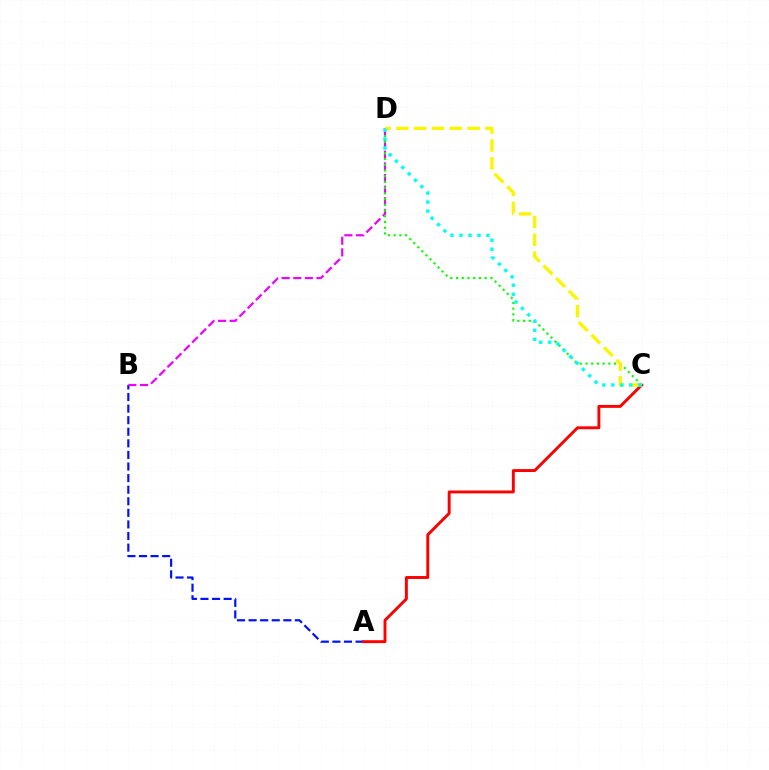{('A', 'B'): [{'color': '#0010ff', 'line_style': 'dashed', 'thickness': 1.57}], ('A', 'C'): [{'color': '#ff0000', 'line_style': 'solid', 'thickness': 2.1}], ('B', 'D'): [{'color': '#ee00ff', 'line_style': 'dashed', 'thickness': 1.58}], ('C', 'D'): [{'color': '#08ff00', 'line_style': 'dotted', 'thickness': 1.56}, {'color': '#fcf500', 'line_style': 'dashed', 'thickness': 2.42}, {'color': '#00fff6', 'line_style': 'dotted', 'thickness': 2.44}]}